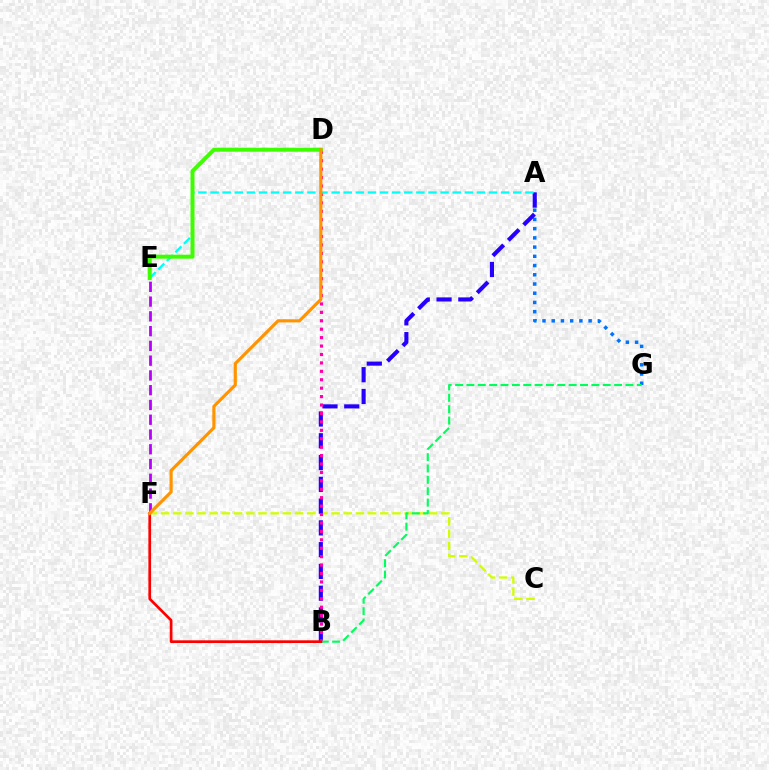{('A', 'G'): [{'color': '#0074ff', 'line_style': 'dotted', 'thickness': 2.51}], ('E', 'F'): [{'color': '#b900ff', 'line_style': 'dashed', 'thickness': 2.01}], ('C', 'F'): [{'color': '#d1ff00', 'line_style': 'dashed', 'thickness': 1.65}], ('A', 'B'): [{'color': '#2500ff', 'line_style': 'dashed', 'thickness': 2.96}], ('B', 'D'): [{'color': '#ff00ac', 'line_style': 'dotted', 'thickness': 2.29}], ('A', 'E'): [{'color': '#00fff6', 'line_style': 'dashed', 'thickness': 1.65}], ('D', 'E'): [{'color': '#3dff00', 'line_style': 'solid', 'thickness': 2.87}], ('B', 'G'): [{'color': '#00ff5c', 'line_style': 'dashed', 'thickness': 1.54}], ('B', 'F'): [{'color': '#ff0000', 'line_style': 'solid', 'thickness': 1.94}], ('D', 'F'): [{'color': '#ff9400', 'line_style': 'solid', 'thickness': 2.27}]}